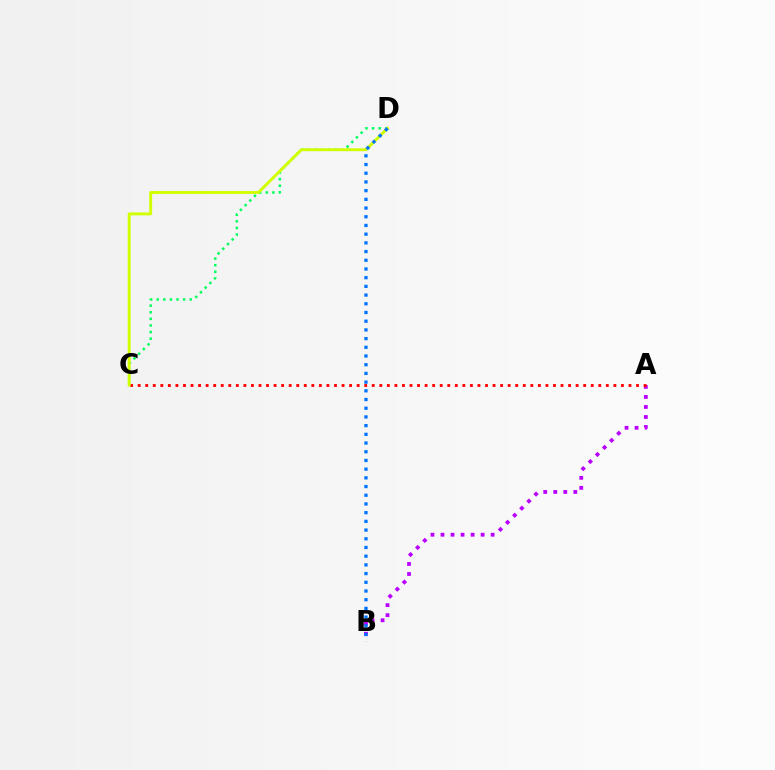{('A', 'B'): [{'color': '#b900ff', 'line_style': 'dotted', 'thickness': 2.72}], ('C', 'D'): [{'color': '#00ff5c', 'line_style': 'dotted', 'thickness': 1.79}, {'color': '#d1ff00', 'line_style': 'solid', 'thickness': 2.09}], ('A', 'C'): [{'color': '#ff0000', 'line_style': 'dotted', 'thickness': 2.05}], ('B', 'D'): [{'color': '#0074ff', 'line_style': 'dotted', 'thickness': 2.36}]}